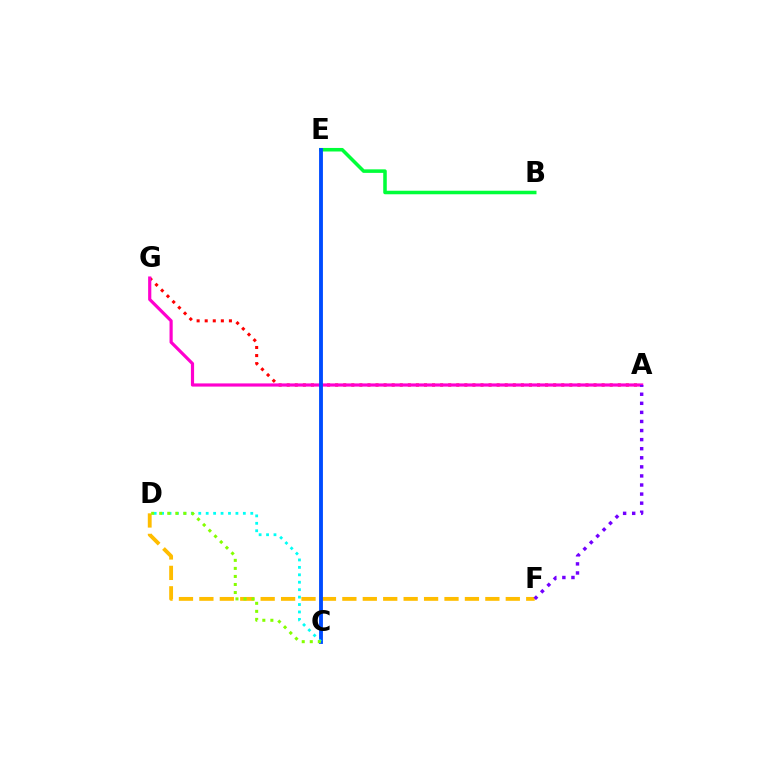{('B', 'E'): [{'color': '#00ff39', 'line_style': 'solid', 'thickness': 2.55}], ('A', 'G'): [{'color': '#ff0000', 'line_style': 'dotted', 'thickness': 2.19}, {'color': '#ff00cf', 'line_style': 'solid', 'thickness': 2.29}], ('D', 'F'): [{'color': '#ffbd00', 'line_style': 'dashed', 'thickness': 2.78}], ('C', 'E'): [{'color': '#004bff', 'line_style': 'solid', 'thickness': 2.77}], ('C', 'D'): [{'color': '#00fff6', 'line_style': 'dotted', 'thickness': 2.02}, {'color': '#84ff00', 'line_style': 'dotted', 'thickness': 2.19}], ('A', 'F'): [{'color': '#7200ff', 'line_style': 'dotted', 'thickness': 2.47}]}